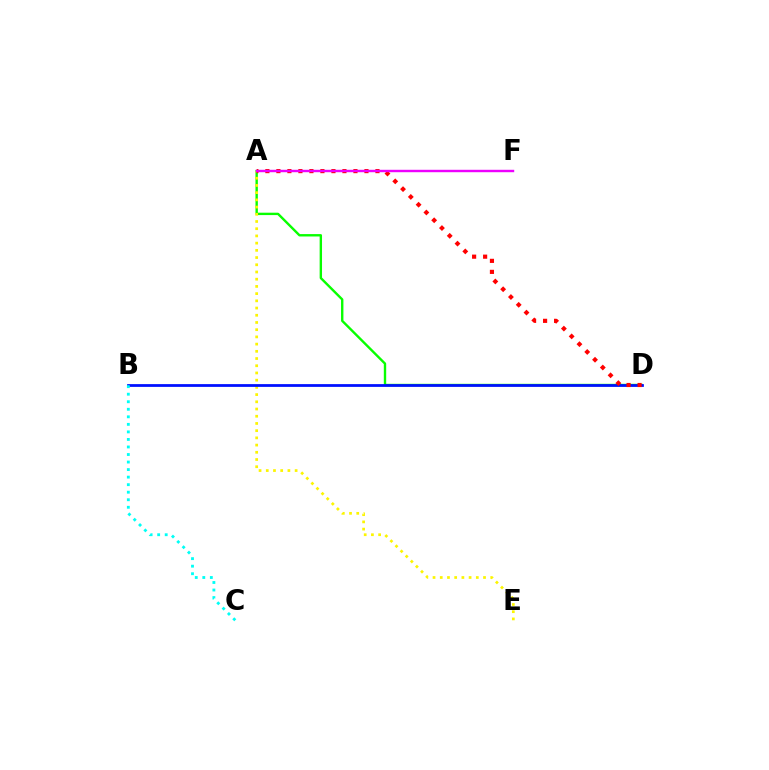{('A', 'D'): [{'color': '#08ff00', 'line_style': 'solid', 'thickness': 1.72}, {'color': '#ff0000', 'line_style': 'dotted', 'thickness': 2.99}], ('A', 'E'): [{'color': '#fcf500', 'line_style': 'dotted', 'thickness': 1.96}], ('B', 'D'): [{'color': '#0010ff', 'line_style': 'solid', 'thickness': 1.99}], ('B', 'C'): [{'color': '#00fff6', 'line_style': 'dotted', 'thickness': 2.05}], ('A', 'F'): [{'color': '#ee00ff', 'line_style': 'solid', 'thickness': 1.75}]}